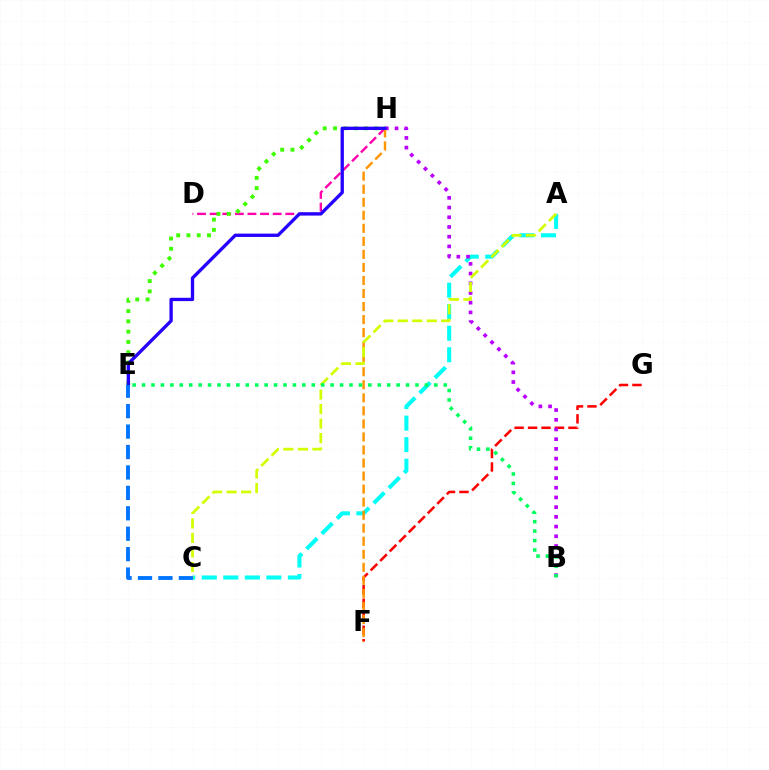{('D', 'H'): [{'color': '#ff00ac', 'line_style': 'dashed', 'thickness': 1.71}], ('A', 'C'): [{'color': '#00fff6', 'line_style': 'dashed', 'thickness': 2.92}, {'color': '#d1ff00', 'line_style': 'dashed', 'thickness': 1.97}], ('F', 'G'): [{'color': '#ff0000', 'line_style': 'dashed', 'thickness': 1.83}], ('E', 'H'): [{'color': '#3dff00', 'line_style': 'dotted', 'thickness': 2.79}, {'color': '#2500ff', 'line_style': 'solid', 'thickness': 2.4}], ('B', 'H'): [{'color': '#b900ff', 'line_style': 'dotted', 'thickness': 2.64}], ('F', 'H'): [{'color': '#ff9400', 'line_style': 'dashed', 'thickness': 1.77}], ('C', 'E'): [{'color': '#0074ff', 'line_style': 'dashed', 'thickness': 2.78}], ('B', 'E'): [{'color': '#00ff5c', 'line_style': 'dotted', 'thickness': 2.56}]}